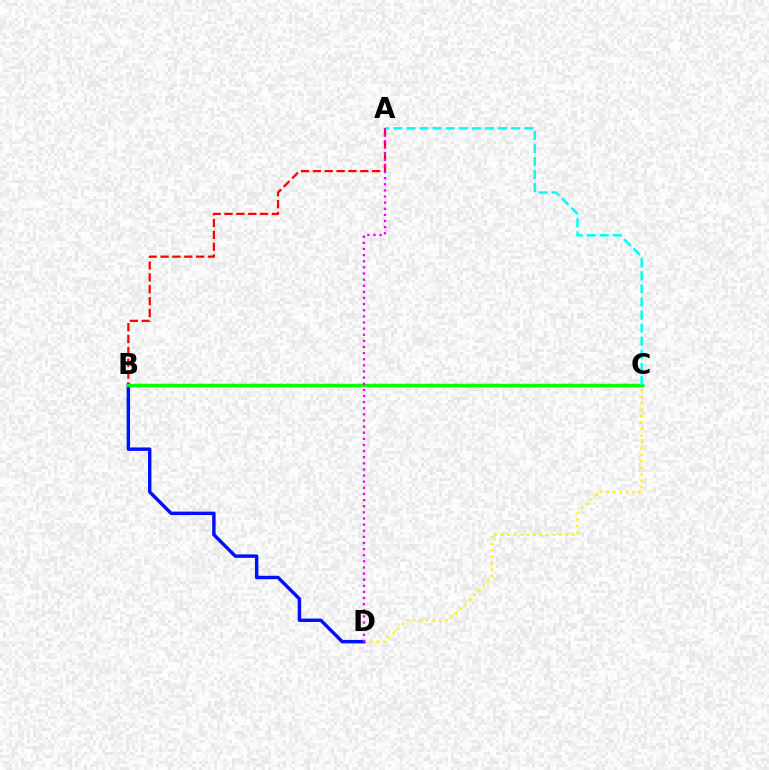{('A', 'B'): [{'color': '#ff0000', 'line_style': 'dashed', 'thickness': 1.61}], ('C', 'D'): [{'color': '#fcf500', 'line_style': 'dotted', 'thickness': 1.76}], ('B', 'D'): [{'color': '#0010ff', 'line_style': 'solid', 'thickness': 2.47}], ('B', 'C'): [{'color': '#08ff00', 'line_style': 'solid', 'thickness': 2.52}], ('A', 'C'): [{'color': '#00fff6', 'line_style': 'dashed', 'thickness': 1.78}], ('A', 'D'): [{'color': '#ee00ff', 'line_style': 'dotted', 'thickness': 1.66}]}